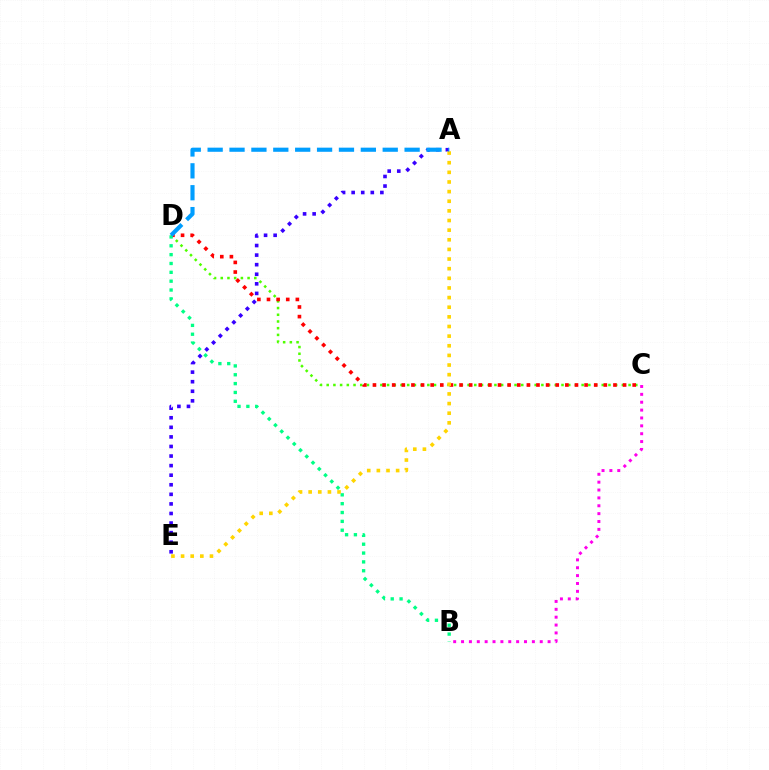{('B', 'C'): [{'color': '#ff00ed', 'line_style': 'dotted', 'thickness': 2.14}], ('C', 'D'): [{'color': '#4fff00', 'line_style': 'dotted', 'thickness': 1.82}, {'color': '#ff0000', 'line_style': 'dotted', 'thickness': 2.61}], ('B', 'D'): [{'color': '#00ff86', 'line_style': 'dotted', 'thickness': 2.4}], ('A', 'E'): [{'color': '#3700ff', 'line_style': 'dotted', 'thickness': 2.6}, {'color': '#ffd500', 'line_style': 'dotted', 'thickness': 2.62}], ('A', 'D'): [{'color': '#009eff', 'line_style': 'dashed', 'thickness': 2.97}]}